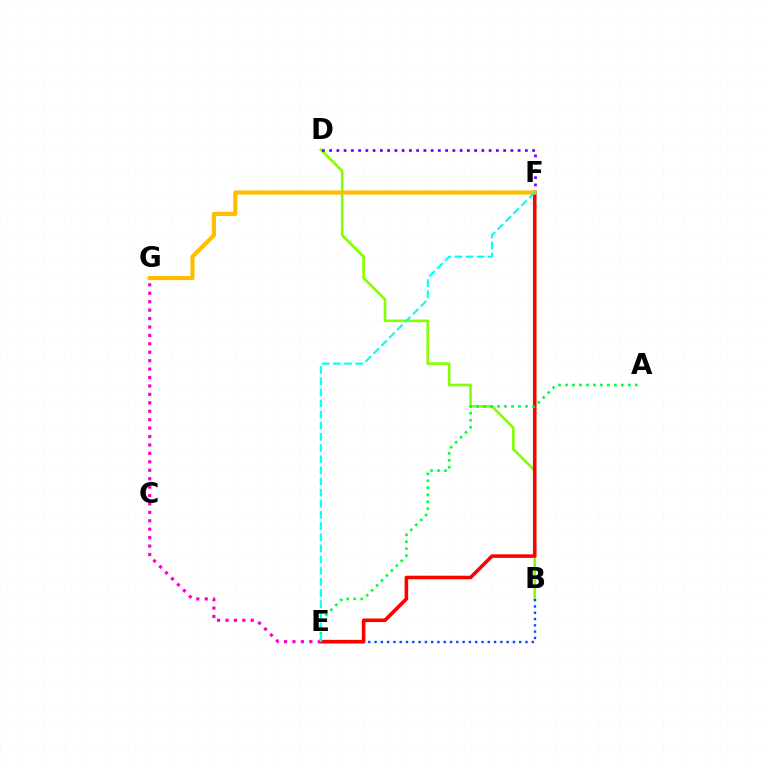{('B', 'D'): [{'color': '#84ff00', 'line_style': 'solid', 'thickness': 1.9}], ('B', 'E'): [{'color': '#004bff', 'line_style': 'dotted', 'thickness': 1.71}], ('E', 'G'): [{'color': '#ff00cf', 'line_style': 'dotted', 'thickness': 2.29}], ('E', 'F'): [{'color': '#ff0000', 'line_style': 'solid', 'thickness': 2.58}, {'color': '#00fff6', 'line_style': 'dashed', 'thickness': 1.52}], ('D', 'F'): [{'color': '#7200ff', 'line_style': 'dotted', 'thickness': 1.97}], ('A', 'E'): [{'color': '#00ff39', 'line_style': 'dotted', 'thickness': 1.9}], ('F', 'G'): [{'color': '#ffbd00', 'line_style': 'solid', 'thickness': 2.99}]}